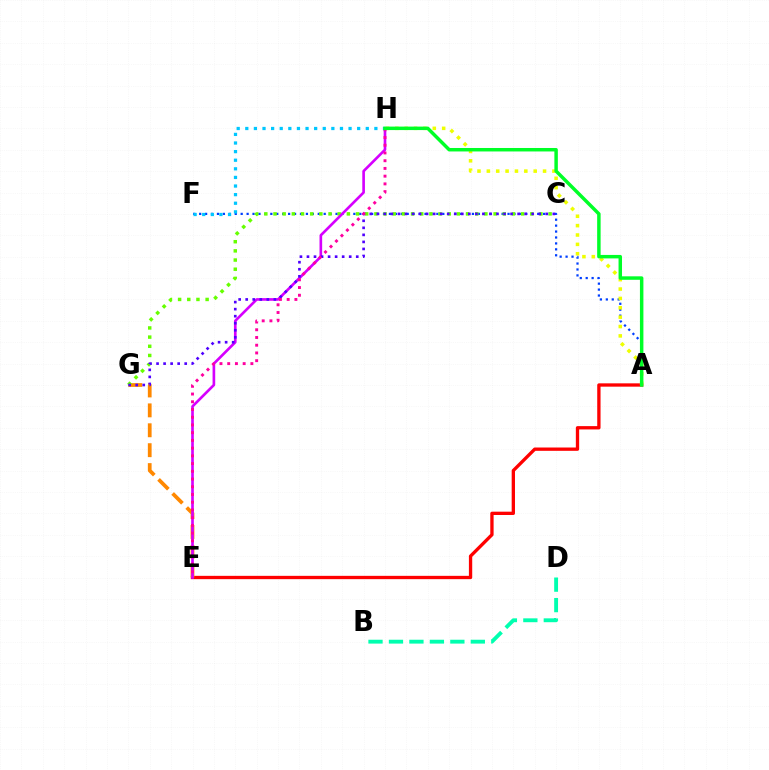{('A', 'F'): [{'color': '#003fff', 'line_style': 'dotted', 'thickness': 1.61}], ('A', 'E'): [{'color': '#ff0000', 'line_style': 'solid', 'thickness': 2.39}], ('E', 'G'): [{'color': '#ff8800', 'line_style': 'dashed', 'thickness': 2.7}], ('A', 'H'): [{'color': '#eeff00', 'line_style': 'dotted', 'thickness': 2.55}, {'color': '#00ff27', 'line_style': 'solid', 'thickness': 2.5}], ('C', 'G'): [{'color': '#66ff00', 'line_style': 'dotted', 'thickness': 2.49}, {'color': '#4f00ff', 'line_style': 'dotted', 'thickness': 1.91}], ('E', 'H'): [{'color': '#d600ff', 'line_style': 'solid', 'thickness': 1.91}, {'color': '#ff00a0', 'line_style': 'dotted', 'thickness': 2.1}], ('F', 'H'): [{'color': '#00c7ff', 'line_style': 'dotted', 'thickness': 2.34}], ('B', 'D'): [{'color': '#00ffaf', 'line_style': 'dashed', 'thickness': 2.78}]}